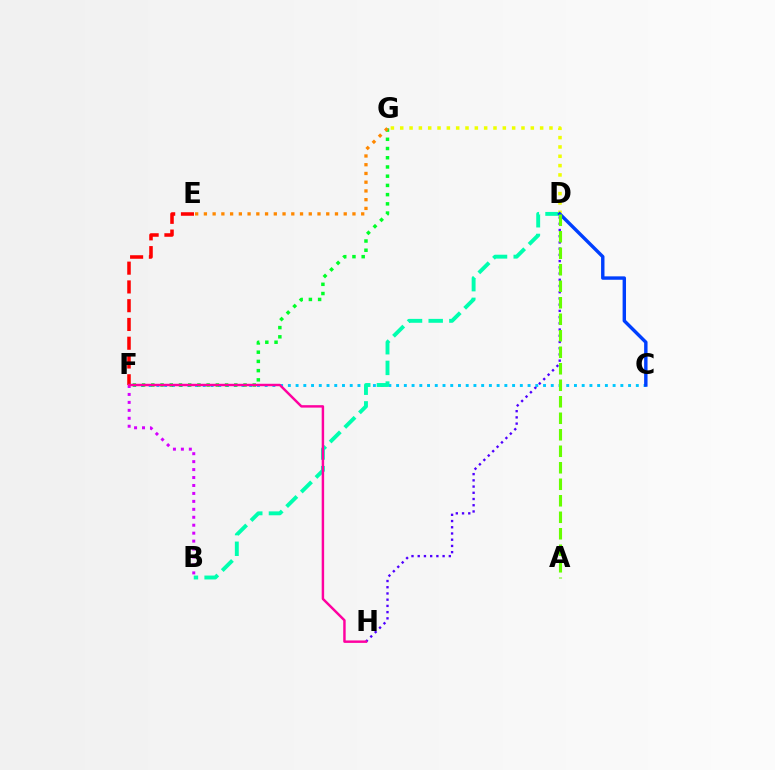{('D', 'H'): [{'color': '#4f00ff', 'line_style': 'dotted', 'thickness': 1.69}], ('C', 'F'): [{'color': '#00c7ff', 'line_style': 'dotted', 'thickness': 2.1}], ('B', 'D'): [{'color': '#00ffaf', 'line_style': 'dashed', 'thickness': 2.81}], ('D', 'G'): [{'color': '#eeff00', 'line_style': 'dotted', 'thickness': 2.53}], ('C', 'D'): [{'color': '#003fff', 'line_style': 'solid', 'thickness': 2.45}], ('F', 'G'): [{'color': '#00ff27', 'line_style': 'dotted', 'thickness': 2.51}], ('B', 'F'): [{'color': '#d600ff', 'line_style': 'dotted', 'thickness': 2.16}], ('A', 'D'): [{'color': '#66ff00', 'line_style': 'dashed', 'thickness': 2.24}], ('E', 'G'): [{'color': '#ff8800', 'line_style': 'dotted', 'thickness': 2.37}], ('E', 'F'): [{'color': '#ff0000', 'line_style': 'dashed', 'thickness': 2.55}], ('F', 'H'): [{'color': '#ff00a0', 'line_style': 'solid', 'thickness': 1.76}]}